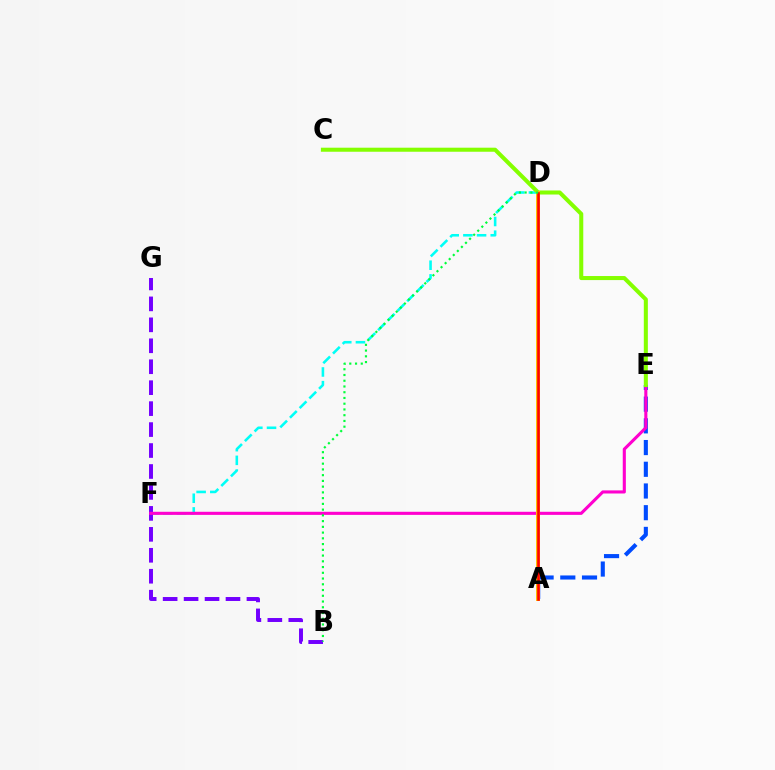{('D', 'F'): [{'color': '#00fff6', 'line_style': 'dashed', 'thickness': 1.86}], ('B', 'G'): [{'color': '#7200ff', 'line_style': 'dashed', 'thickness': 2.85}], ('A', 'E'): [{'color': '#004bff', 'line_style': 'dashed', 'thickness': 2.95}], ('E', 'F'): [{'color': '#ff00cf', 'line_style': 'solid', 'thickness': 2.23}], ('C', 'E'): [{'color': '#84ff00', 'line_style': 'solid', 'thickness': 2.91}], ('A', 'D'): [{'color': '#ffbd00', 'line_style': 'solid', 'thickness': 2.85}, {'color': '#ff0000', 'line_style': 'solid', 'thickness': 1.87}], ('B', 'D'): [{'color': '#00ff39', 'line_style': 'dotted', 'thickness': 1.56}]}